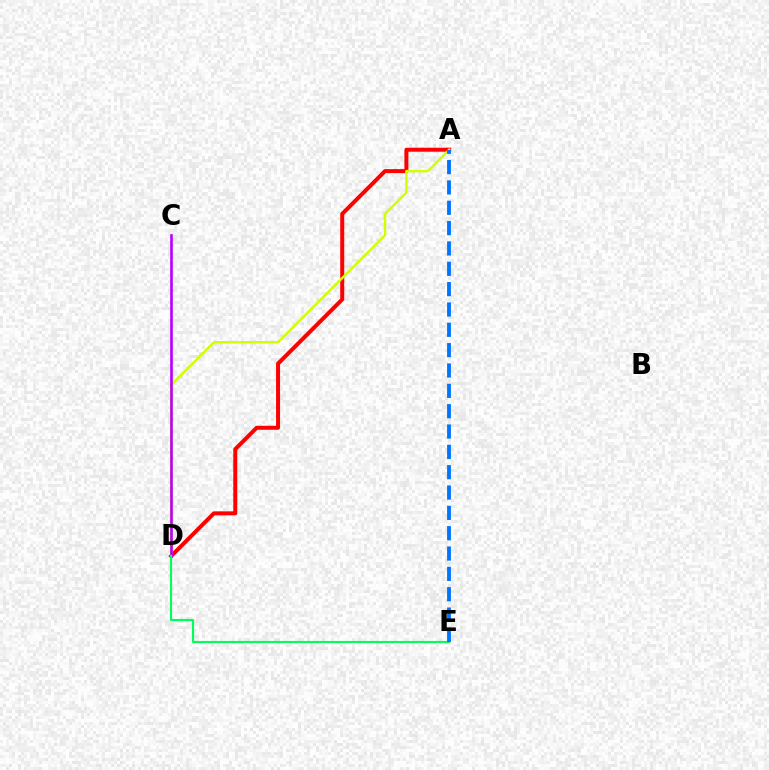{('A', 'D'): [{'color': '#ff0000', 'line_style': 'solid', 'thickness': 2.88}, {'color': '#d1ff00', 'line_style': 'solid', 'thickness': 1.73}], ('C', 'D'): [{'color': '#b900ff', 'line_style': 'solid', 'thickness': 1.9}], ('D', 'E'): [{'color': '#00ff5c', 'line_style': 'solid', 'thickness': 1.54}], ('A', 'E'): [{'color': '#0074ff', 'line_style': 'dashed', 'thickness': 2.76}]}